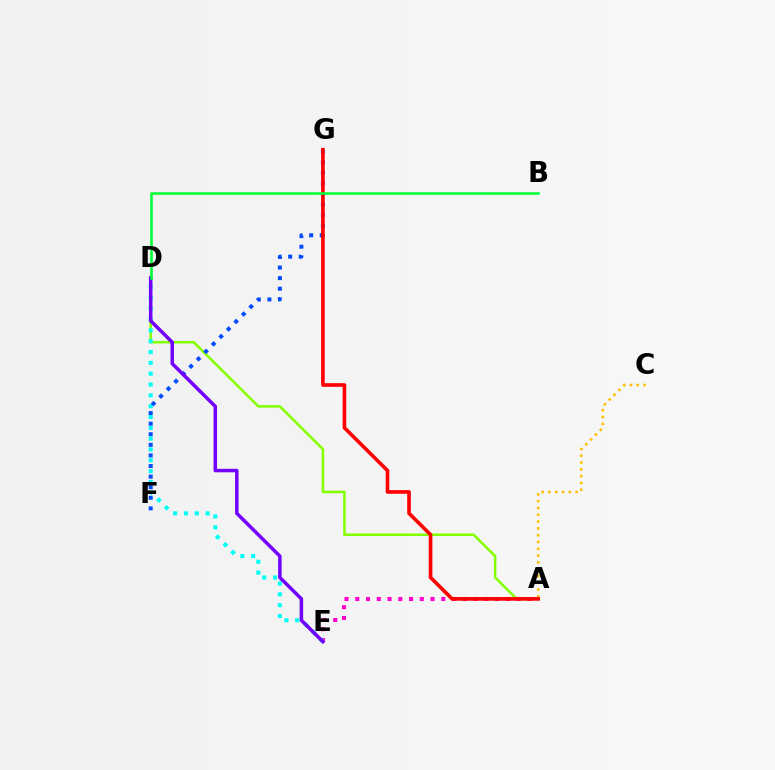{('A', 'E'): [{'color': '#ff00cf', 'line_style': 'dotted', 'thickness': 2.92}], ('A', 'D'): [{'color': '#84ff00', 'line_style': 'solid', 'thickness': 1.83}], ('A', 'C'): [{'color': '#ffbd00', 'line_style': 'dotted', 'thickness': 1.85}], ('D', 'E'): [{'color': '#00fff6', 'line_style': 'dotted', 'thickness': 2.94}, {'color': '#7200ff', 'line_style': 'solid', 'thickness': 2.52}], ('F', 'G'): [{'color': '#004bff', 'line_style': 'dotted', 'thickness': 2.88}], ('A', 'G'): [{'color': '#ff0000', 'line_style': 'solid', 'thickness': 2.61}], ('B', 'D'): [{'color': '#00ff39', 'line_style': 'solid', 'thickness': 1.87}]}